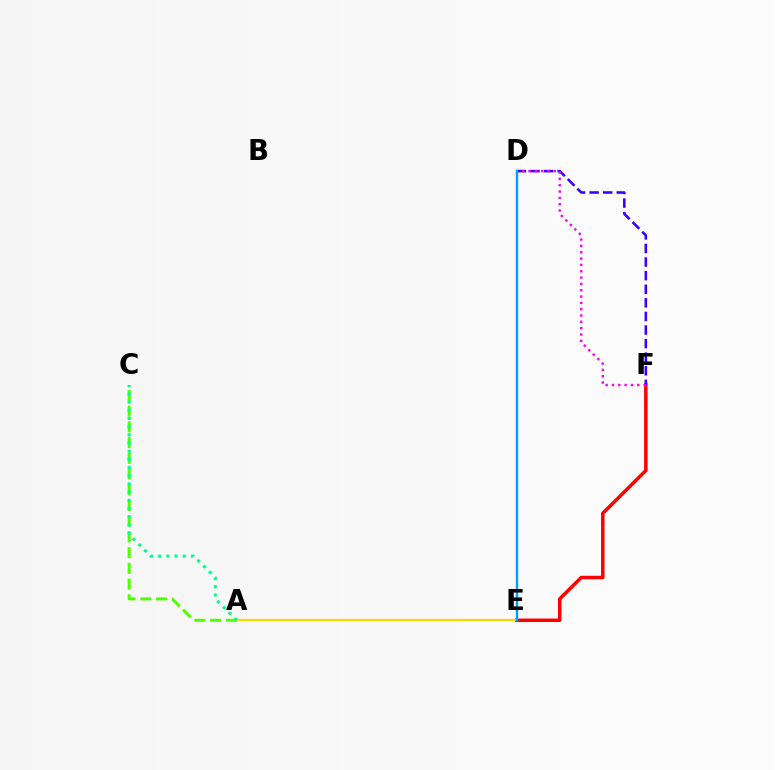{('A', 'C'): [{'color': '#4fff00', 'line_style': 'dashed', 'thickness': 2.14}, {'color': '#00ff86', 'line_style': 'dotted', 'thickness': 2.22}], ('E', 'F'): [{'color': '#ff0000', 'line_style': 'solid', 'thickness': 2.51}], ('D', 'F'): [{'color': '#3700ff', 'line_style': 'dashed', 'thickness': 1.85}, {'color': '#ff00ed', 'line_style': 'dotted', 'thickness': 1.72}], ('A', 'E'): [{'color': '#ffd500', 'line_style': 'solid', 'thickness': 1.56}], ('D', 'E'): [{'color': '#009eff', 'line_style': 'solid', 'thickness': 1.73}]}